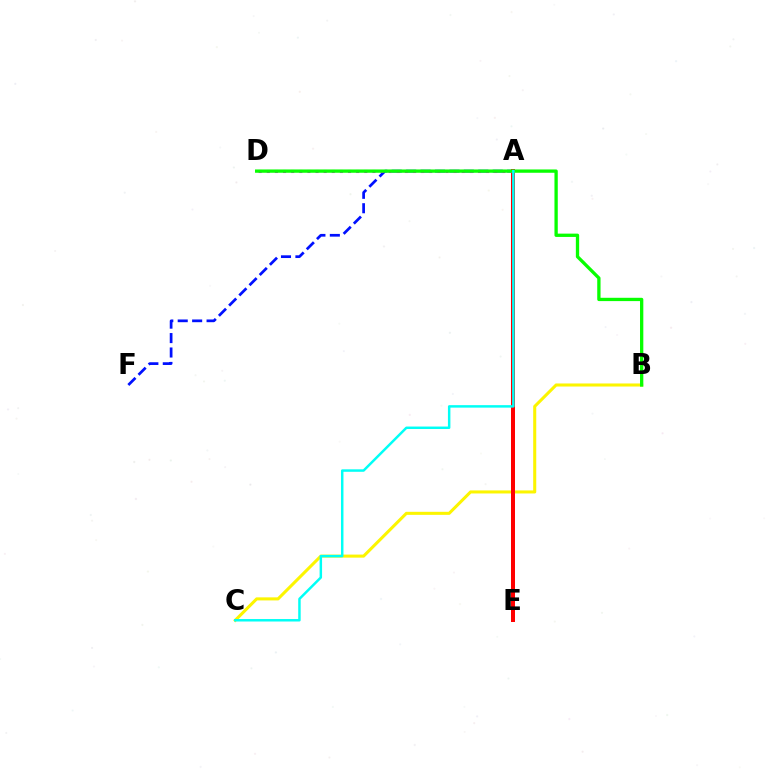{('B', 'C'): [{'color': '#fcf500', 'line_style': 'solid', 'thickness': 2.2}], ('A', 'F'): [{'color': '#0010ff', 'line_style': 'dashed', 'thickness': 1.96}], ('A', 'E'): [{'color': '#ff0000', 'line_style': 'solid', 'thickness': 2.88}], ('A', 'D'): [{'color': '#ee00ff', 'line_style': 'dotted', 'thickness': 2.21}], ('B', 'D'): [{'color': '#08ff00', 'line_style': 'solid', 'thickness': 2.38}], ('A', 'C'): [{'color': '#00fff6', 'line_style': 'solid', 'thickness': 1.78}]}